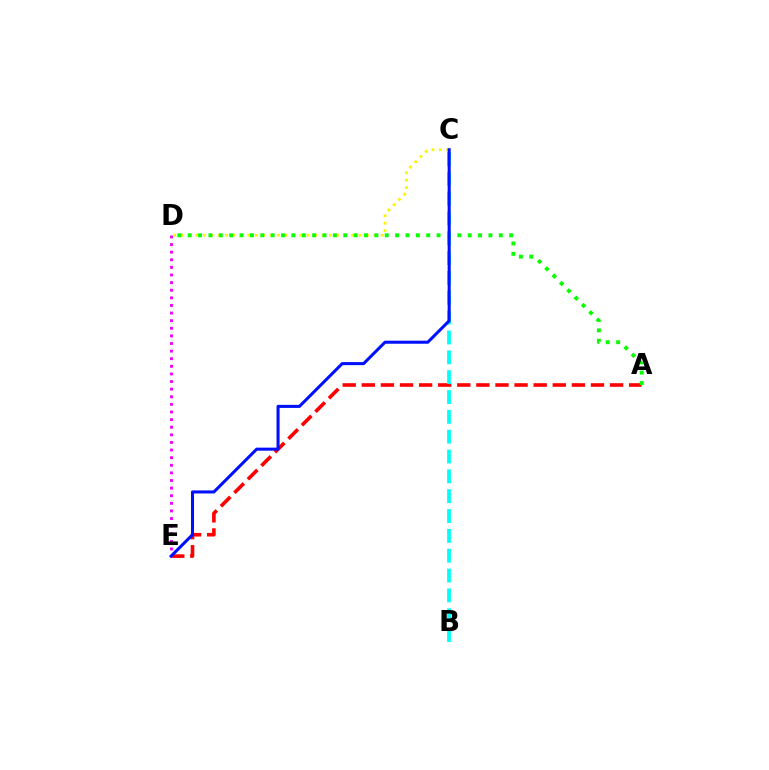{('C', 'D'): [{'color': '#fcf500', 'line_style': 'dotted', 'thickness': 2.01}], ('A', 'E'): [{'color': '#ff0000', 'line_style': 'dashed', 'thickness': 2.59}], ('D', 'E'): [{'color': '#ee00ff', 'line_style': 'dotted', 'thickness': 2.07}], ('A', 'D'): [{'color': '#08ff00', 'line_style': 'dotted', 'thickness': 2.82}], ('B', 'C'): [{'color': '#00fff6', 'line_style': 'dashed', 'thickness': 2.7}], ('C', 'E'): [{'color': '#0010ff', 'line_style': 'solid', 'thickness': 2.2}]}